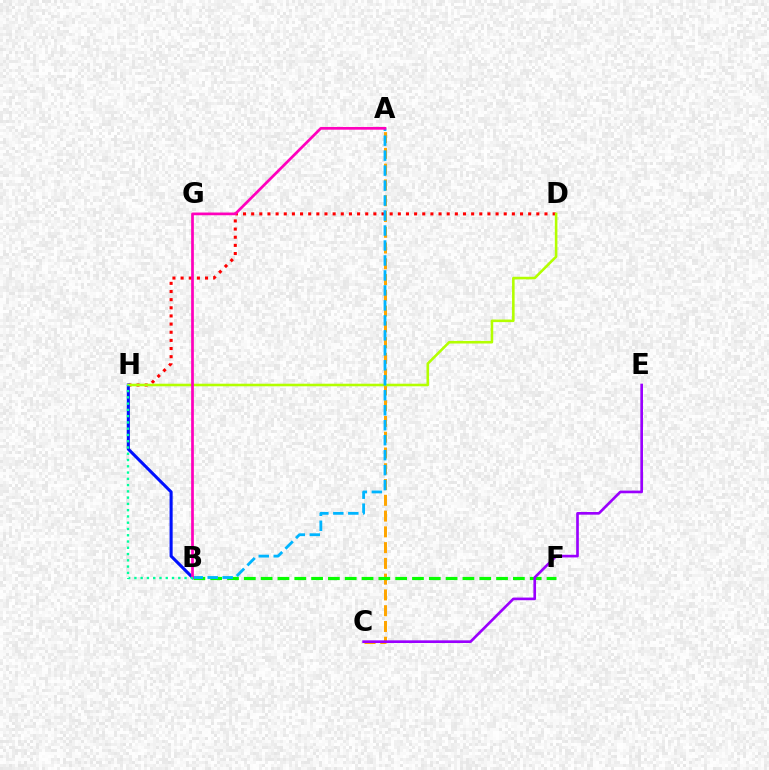{('D', 'H'): [{'color': '#ff0000', 'line_style': 'dotted', 'thickness': 2.21}, {'color': '#b3ff00', 'line_style': 'solid', 'thickness': 1.86}], ('A', 'C'): [{'color': '#ffa500', 'line_style': 'dashed', 'thickness': 2.14}], ('B', 'F'): [{'color': '#08ff00', 'line_style': 'dashed', 'thickness': 2.28}], ('B', 'H'): [{'color': '#0010ff', 'line_style': 'solid', 'thickness': 2.22}, {'color': '#00ff9d', 'line_style': 'dotted', 'thickness': 1.7}], ('C', 'E'): [{'color': '#9b00ff', 'line_style': 'solid', 'thickness': 1.91}], ('A', 'B'): [{'color': '#00b5ff', 'line_style': 'dashed', 'thickness': 2.03}, {'color': '#ff00bd', 'line_style': 'solid', 'thickness': 1.96}]}